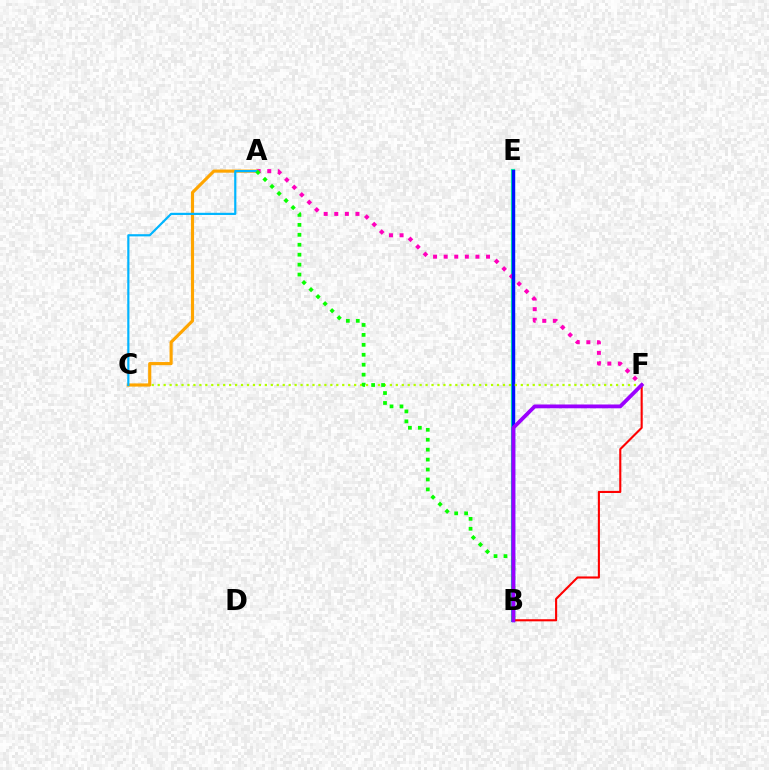{('B', 'E'): [{'color': '#00ff9d', 'line_style': 'solid', 'thickness': 3.0}, {'color': '#0010ff', 'line_style': 'solid', 'thickness': 2.43}], ('A', 'F'): [{'color': '#ff00bd', 'line_style': 'dotted', 'thickness': 2.88}], ('C', 'F'): [{'color': '#b3ff00', 'line_style': 'dotted', 'thickness': 1.62}], ('B', 'F'): [{'color': '#ff0000', 'line_style': 'solid', 'thickness': 1.52}, {'color': '#9b00ff', 'line_style': 'solid', 'thickness': 2.74}], ('A', 'C'): [{'color': '#ffa500', 'line_style': 'solid', 'thickness': 2.26}, {'color': '#00b5ff', 'line_style': 'solid', 'thickness': 1.57}], ('A', 'B'): [{'color': '#08ff00', 'line_style': 'dotted', 'thickness': 2.7}]}